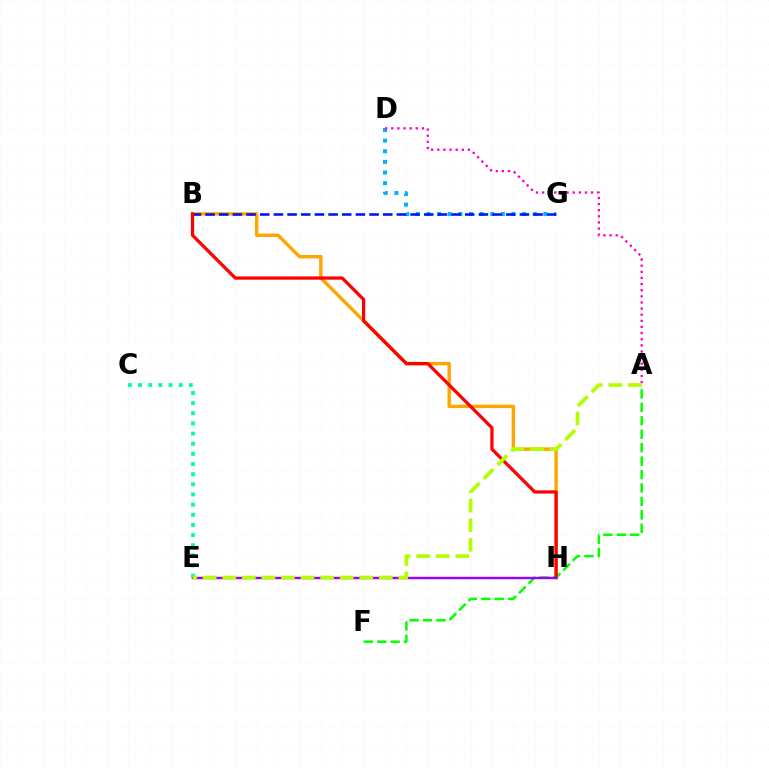{('C', 'E'): [{'color': '#00ff9d', 'line_style': 'dotted', 'thickness': 2.76}], ('D', 'G'): [{'color': '#00b5ff', 'line_style': 'dotted', 'thickness': 2.89}], ('B', 'H'): [{'color': '#ffa500', 'line_style': 'solid', 'thickness': 2.45}, {'color': '#ff0000', 'line_style': 'solid', 'thickness': 2.33}], ('A', 'F'): [{'color': '#08ff00', 'line_style': 'dashed', 'thickness': 1.82}], ('B', 'G'): [{'color': '#0010ff', 'line_style': 'dashed', 'thickness': 1.86}], ('A', 'D'): [{'color': '#ff00bd', 'line_style': 'dotted', 'thickness': 1.66}], ('E', 'H'): [{'color': '#9b00ff', 'line_style': 'solid', 'thickness': 1.74}], ('A', 'E'): [{'color': '#b3ff00', 'line_style': 'dashed', 'thickness': 2.66}]}